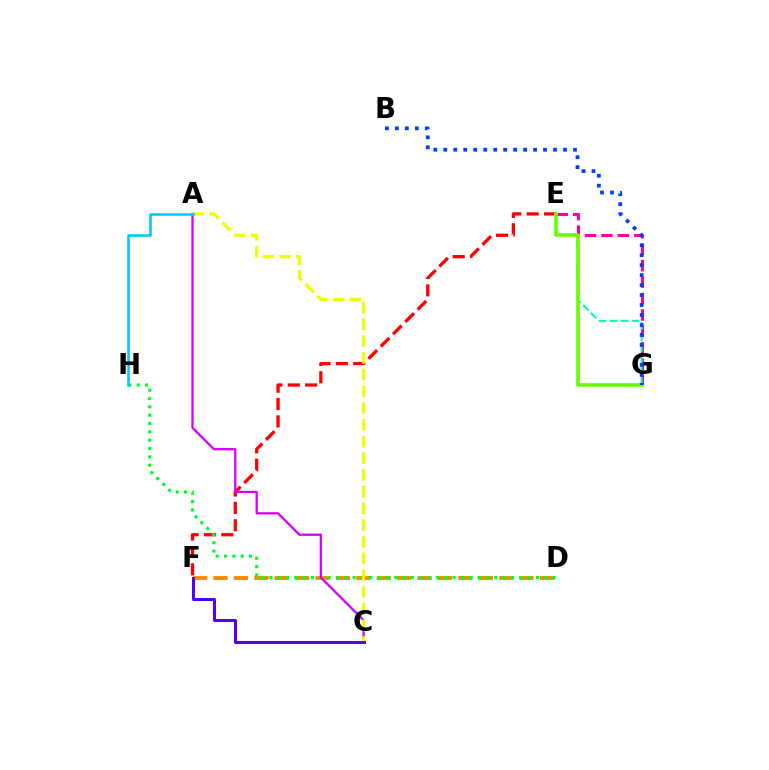{('E', 'F'): [{'color': '#ff0000', 'line_style': 'dashed', 'thickness': 2.36}], ('D', 'F'): [{'color': '#ff8800', 'line_style': 'dashed', 'thickness': 2.77}], ('D', 'H'): [{'color': '#00ff27', 'line_style': 'dotted', 'thickness': 2.26}], ('A', 'C'): [{'color': '#d600ff', 'line_style': 'solid', 'thickness': 1.65}, {'color': '#eeff00', 'line_style': 'dashed', 'thickness': 2.27}], ('A', 'H'): [{'color': '#00c7ff', 'line_style': 'solid', 'thickness': 1.84}], ('E', 'G'): [{'color': '#ff00a0', 'line_style': 'dashed', 'thickness': 2.23}, {'color': '#00ffaf', 'line_style': 'dashed', 'thickness': 1.5}, {'color': '#66ff00', 'line_style': 'solid', 'thickness': 2.59}], ('C', 'F'): [{'color': '#4f00ff', 'line_style': 'solid', 'thickness': 2.17}], ('B', 'G'): [{'color': '#003fff', 'line_style': 'dotted', 'thickness': 2.71}]}